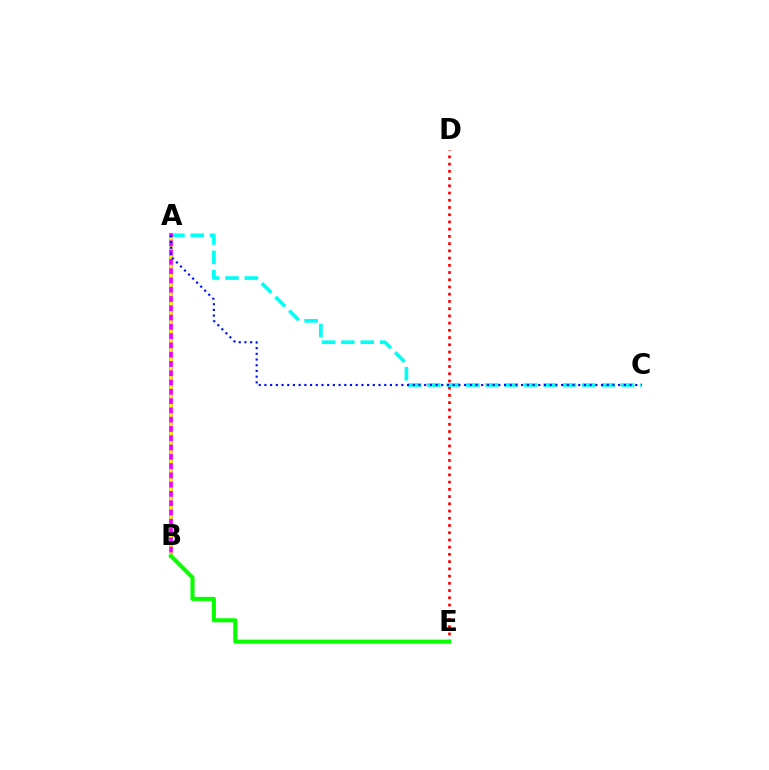{('D', 'E'): [{'color': '#ff0000', 'line_style': 'dotted', 'thickness': 1.96}], ('A', 'C'): [{'color': '#00fff6', 'line_style': 'dashed', 'thickness': 2.63}, {'color': '#0010ff', 'line_style': 'dotted', 'thickness': 1.55}], ('A', 'B'): [{'color': '#ee00ff', 'line_style': 'solid', 'thickness': 2.66}, {'color': '#fcf500', 'line_style': 'dotted', 'thickness': 2.52}], ('B', 'E'): [{'color': '#08ff00', 'line_style': 'solid', 'thickness': 2.94}]}